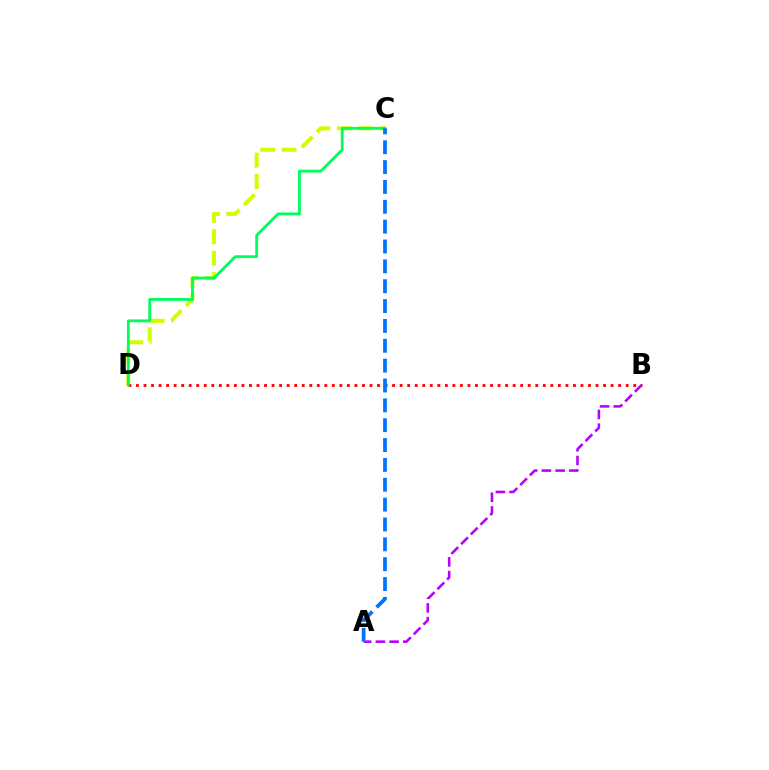{('C', 'D'): [{'color': '#d1ff00', 'line_style': 'dashed', 'thickness': 2.9}, {'color': '#00ff5c', 'line_style': 'solid', 'thickness': 2.04}], ('B', 'D'): [{'color': '#ff0000', 'line_style': 'dotted', 'thickness': 2.05}], ('A', 'B'): [{'color': '#b900ff', 'line_style': 'dashed', 'thickness': 1.86}], ('A', 'C'): [{'color': '#0074ff', 'line_style': 'dashed', 'thickness': 2.7}]}